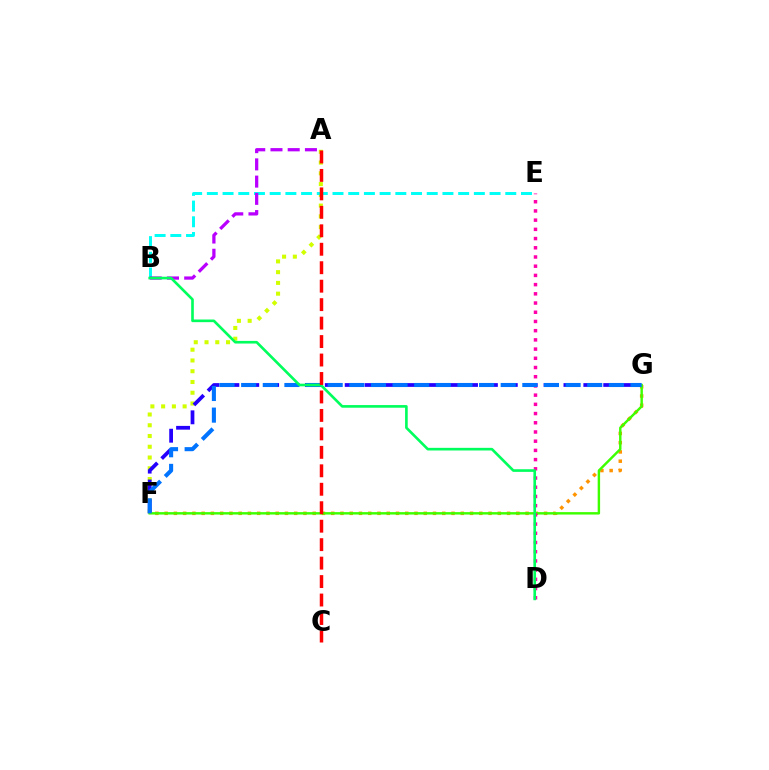{('F', 'G'): [{'color': '#ff9400', 'line_style': 'dotted', 'thickness': 2.51}, {'color': '#2500ff', 'line_style': 'dashed', 'thickness': 2.7}, {'color': '#3dff00', 'line_style': 'solid', 'thickness': 1.75}, {'color': '#0074ff', 'line_style': 'dashed', 'thickness': 2.94}], ('A', 'F'): [{'color': '#d1ff00', 'line_style': 'dotted', 'thickness': 2.92}], ('B', 'E'): [{'color': '#00fff6', 'line_style': 'dashed', 'thickness': 2.13}], ('A', 'B'): [{'color': '#b900ff', 'line_style': 'dashed', 'thickness': 2.34}], ('D', 'E'): [{'color': '#ff00ac', 'line_style': 'dotted', 'thickness': 2.5}], ('B', 'D'): [{'color': '#00ff5c', 'line_style': 'solid', 'thickness': 1.9}], ('A', 'C'): [{'color': '#ff0000', 'line_style': 'dashed', 'thickness': 2.51}]}